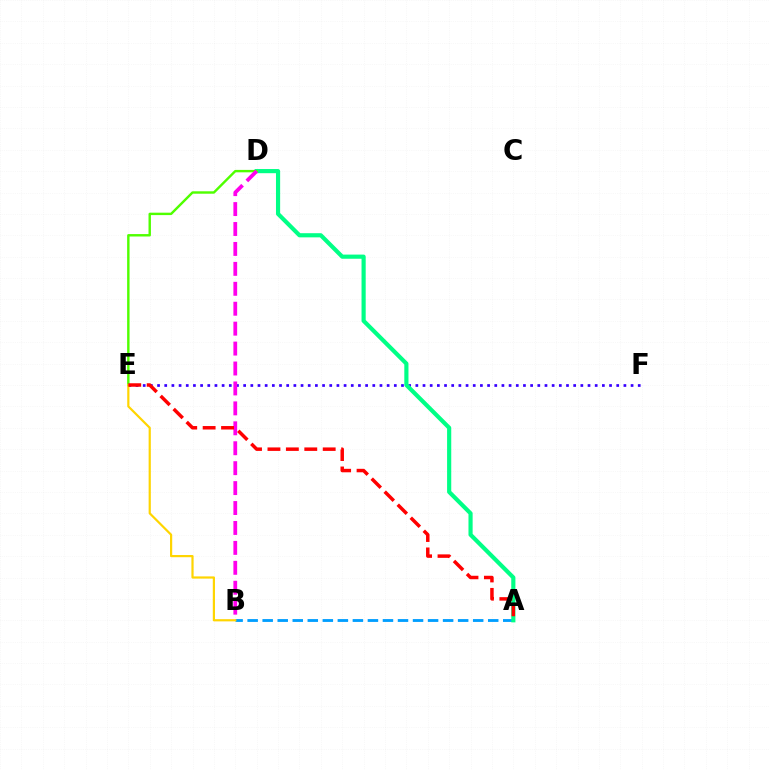{('E', 'F'): [{'color': '#3700ff', 'line_style': 'dotted', 'thickness': 1.95}], ('A', 'B'): [{'color': '#009eff', 'line_style': 'dashed', 'thickness': 2.04}], ('A', 'D'): [{'color': '#00ff86', 'line_style': 'solid', 'thickness': 2.99}], ('D', 'E'): [{'color': '#4fff00', 'line_style': 'solid', 'thickness': 1.74}], ('B', 'E'): [{'color': '#ffd500', 'line_style': 'solid', 'thickness': 1.58}], ('B', 'D'): [{'color': '#ff00ed', 'line_style': 'dashed', 'thickness': 2.71}], ('A', 'E'): [{'color': '#ff0000', 'line_style': 'dashed', 'thickness': 2.5}]}